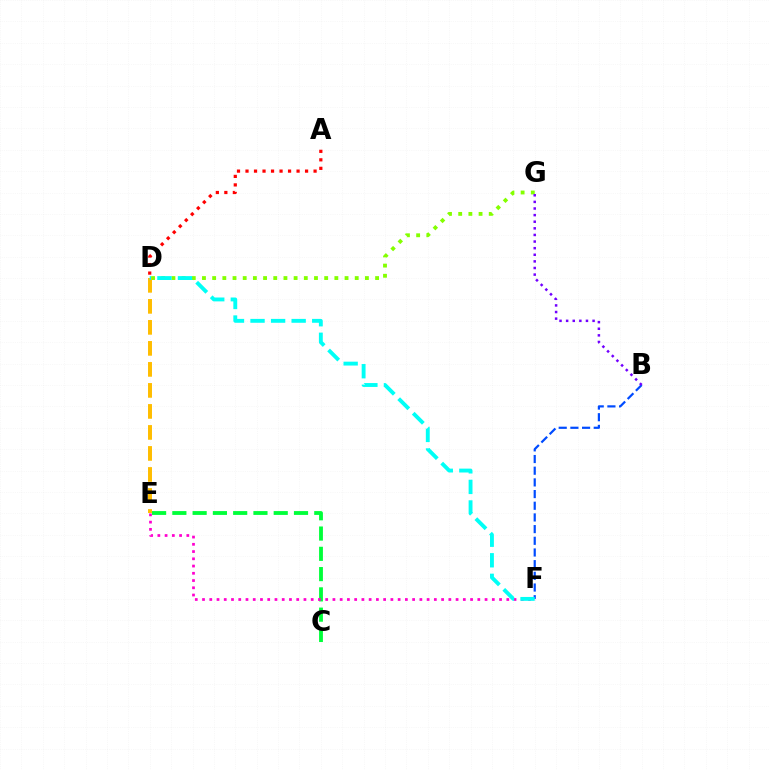{('C', 'E'): [{'color': '#00ff39', 'line_style': 'dashed', 'thickness': 2.75}], ('D', 'G'): [{'color': '#84ff00', 'line_style': 'dotted', 'thickness': 2.77}], ('E', 'F'): [{'color': '#ff00cf', 'line_style': 'dotted', 'thickness': 1.97}], ('B', 'F'): [{'color': '#004bff', 'line_style': 'dashed', 'thickness': 1.59}], ('D', 'E'): [{'color': '#ffbd00', 'line_style': 'dashed', 'thickness': 2.85}], ('D', 'F'): [{'color': '#00fff6', 'line_style': 'dashed', 'thickness': 2.79}], ('B', 'G'): [{'color': '#7200ff', 'line_style': 'dotted', 'thickness': 1.8}], ('A', 'D'): [{'color': '#ff0000', 'line_style': 'dotted', 'thickness': 2.31}]}